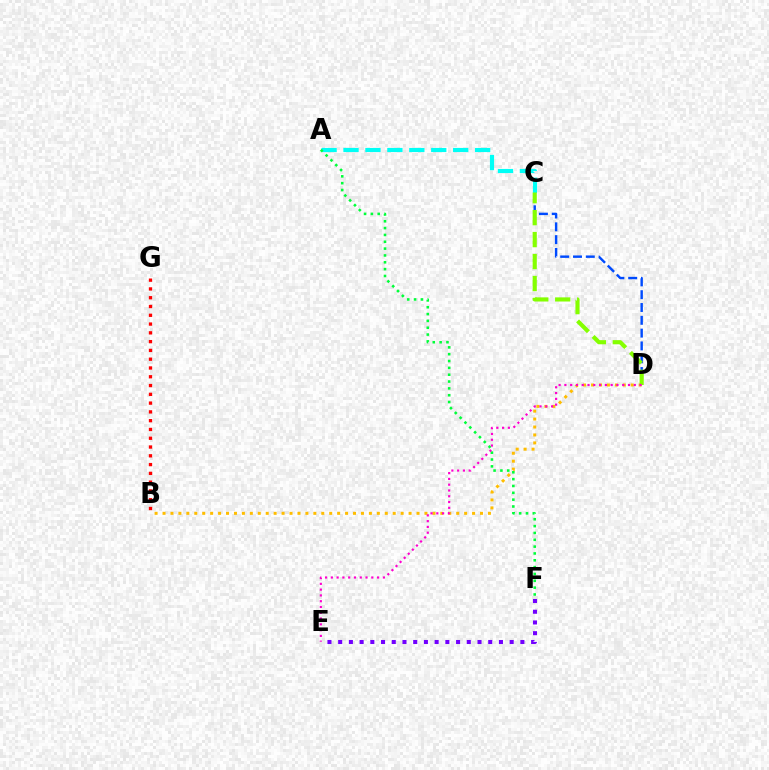{('C', 'D'): [{'color': '#004bff', 'line_style': 'dashed', 'thickness': 1.74}, {'color': '#84ff00', 'line_style': 'dashed', 'thickness': 2.98}], ('A', 'C'): [{'color': '#00fff6', 'line_style': 'dashed', 'thickness': 2.98}], ('B', 'G'): [{'color': '#ff0000', 'line_style': 'dotted', 'thickness': 2.39}], ('B', 'D'): [{'color': '#ffbd00', 'line_style': 'dotted', 'thickness': 2.16}], ('A', 'F'): [{'color': '#00ff39', 'line_style': 'dotted', 'thickness': 1.86}], ('D', 'E'): [{'color': '#ff00cf', 'line_style': 'dotted', 'thickness': 1.57}], ('E', 'F'): [{'color': '#7200ff', 'line_style': 'dotted', 'thickness': 2.91}]}